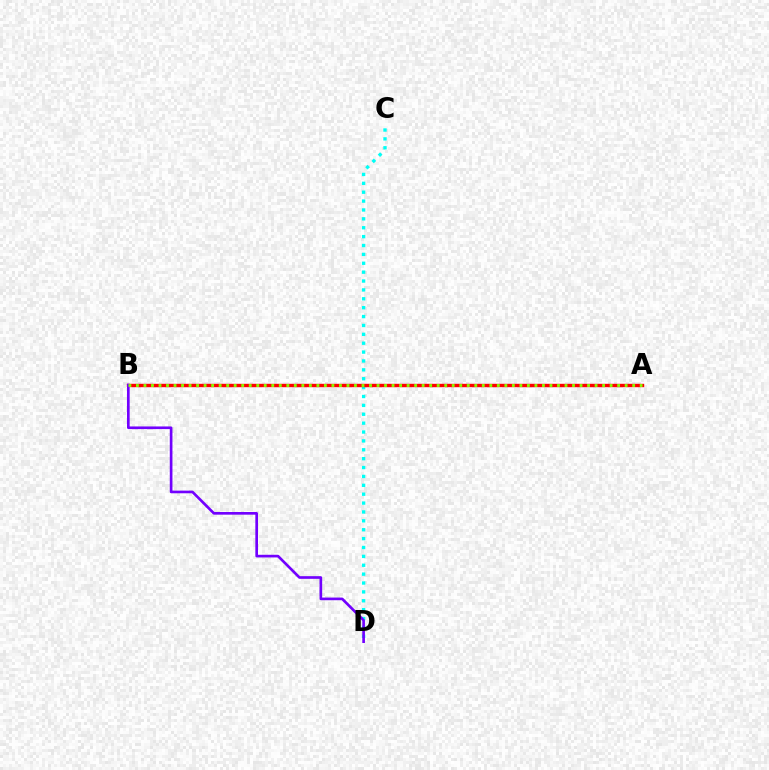{('C', 'D'): [{'color': '#00fff6', 'line_style': 'dotted', 'thickness': 2.41}], ('A', 'B'): [{'color': '#ff0000', 'line_style': 'solid', 'thickness': 2.45}, {'color': '#84ff00', 'line_style': 'dotted', 'thickness': 2.04}], ('B', 'D'): [{'color': '#7200ff', 'line_style': 'solid', 'thickness': 1.91}]}